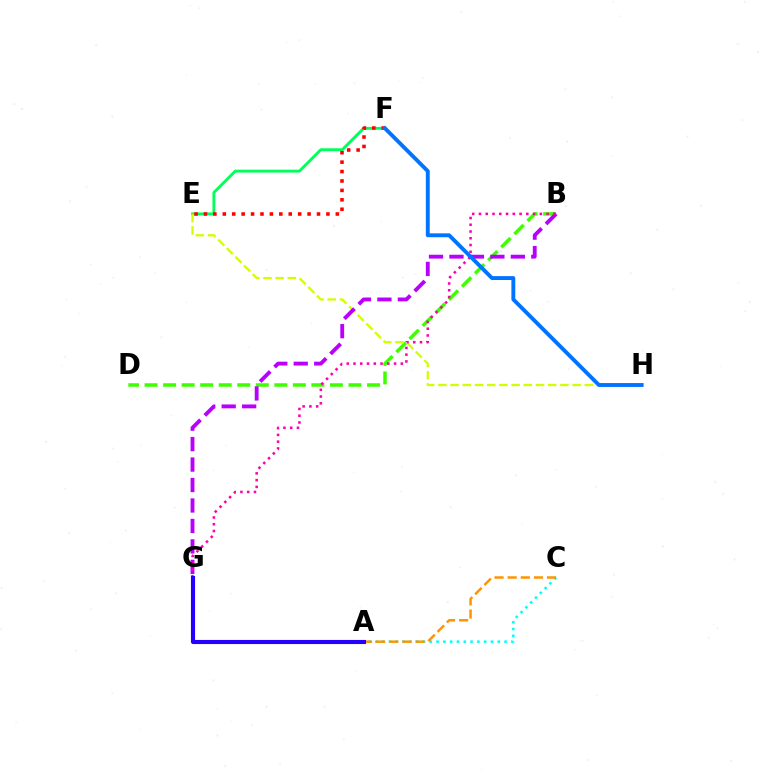{('A', 'C'): [{'color': '#00fff6', 'line_style': 'dotted', 'thickness': 1.85}, {'color': '#ff9400', 'line_style': 'dashed', 'thickness': 1.78}], ('E', 'F'): [{'color': '#00ff5c', 'line_style': 'solid', 'thickness': 2.08}, {'color': '#ff0000', 'line_style': 'dotted', 'thickness': 2.56}], ('B', 'D'): [{'color': '#3dff00', 'line_style': 'dashed', 'thickness': 2.52}], ('E', 'H'): [{'color': '#d1ff00', 'line_style': 'dashed', 'thickness': 1.66}], ('B', 'G'): [{'color': '#b900ff', 'line_style': 'dashed', 'thickness': 2.78}, {'color': '#ff00ac', 'line_style': 'dotted', 'thickness': 1.84}], ('F', 'H'): [{'color': '#0074ff', 'line_style': 'solid', 'thickness': 2.79}], ('A', 'G'): [{'color': '#2500ff', 'line_style': 'solid', 'thickness': 2.96}]}